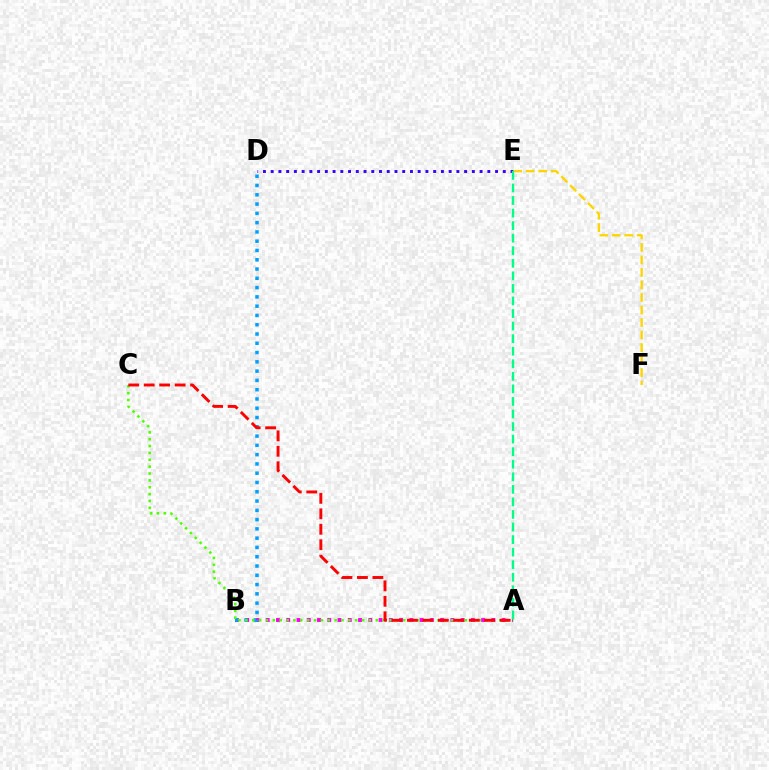{('A', 'B'): [{'color': '#ff00ed', 'line_style': 'dotted', 'thickness': 2.79}], ('B', 'D'): [{'color': '#009eff', 'line_style': 'dotted', 'thickness': 2.52}], ('A', 'C'): [{'color': '#4fff00', 'line_style': 'dotted', 'thickness': 1.86}, {'color': '#ff0000', 'line_style': 'dashed', 'thickness': 2.1}], ('D', 'E'): [{'color': '#3700ff', 'line_style': 'dotted', 'thickness': 2.1}], ('E', 'F'): [{'color': '#ffd500', 'line_style': 'dashed', 'thickness': 1.7}], ('A', 'E'): [{'color': '#00ff86', 'line_style': 'dashed', 'thickness': 1.71}]}